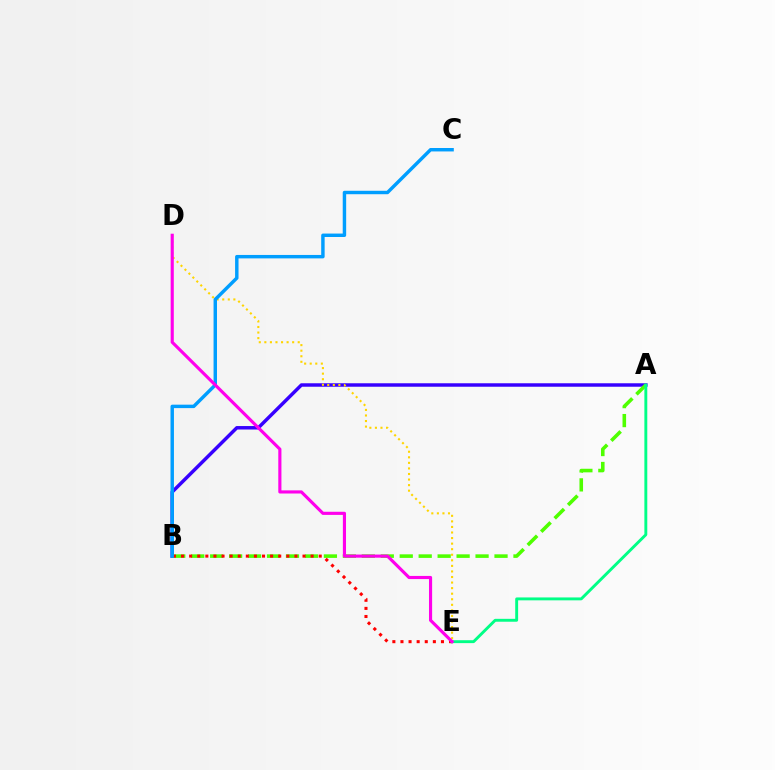{('A', 'B'): [{'color': '#3700ff', 'line_style': 'solid', 'thickness': 2.5}, {'color': '#4fff00', 'line_style': 'dashed', 'thickness': 2.58}], ('D', 'E'): [{'color': '#ffd500', 'line_style': 'dotted', 'thickness': 1.51}, {'color': '#ff00ed', 'line_style': 'solid', 'thickness': 2.26}], ('B', 'E'): [{'color': '#ff0000', 'line_style': 'dotted', 'thickness': 2.2}], ('A', 'E'): [{'color': '#00ff86', 'line_style': 'solid', 'thickness': 2.09}], ('B', 'C'): [{'color': '#009eff', 'line_style': 'solid', 'thickness': 2.48}]}